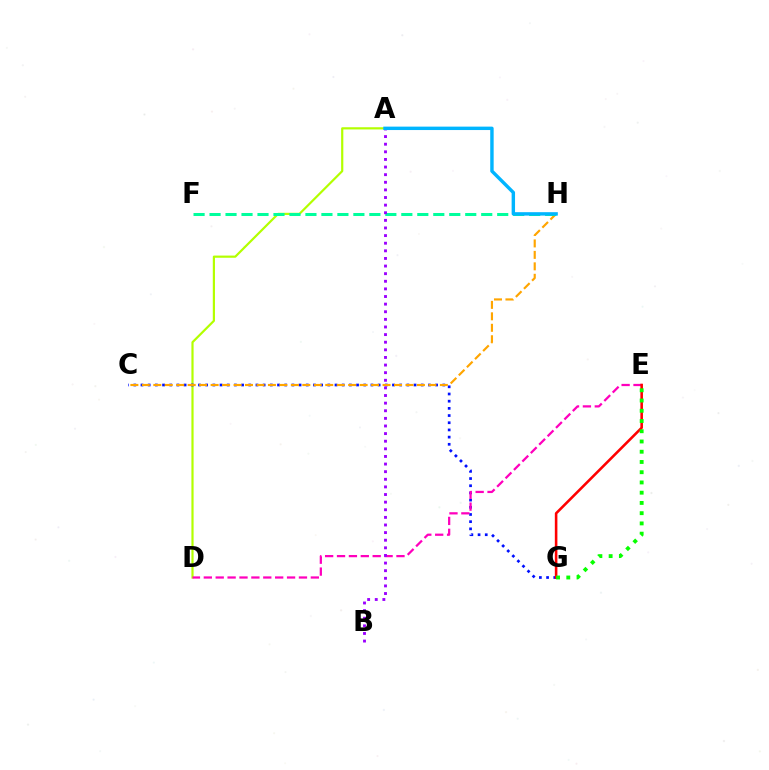{('A', 'D'): [{'color': '#b3ff00', 'line_style': 'solid', 'thickness': 1.58}], ('C', 'G'): [{'color': '#0010ff', 'line_style': 'dotted', 'thickness': 1.95}], ('D', 'E'): [{'color': '#ff00bd', 'line_style': 'dashed', 'thickness': 1.62}], ('C', 'H'): [{'color': '#ffa500', 'line_style': 'dashed', 'thickness': 1.56}], ('E', 'G'): [{'color': '#ff0000', 'line_style': 'solid', 'thickness': 1.85}, {'color': '#08ff00', 'line_style': 'dotted', 'thickness': 2.78}], ('F', 'H'): [{'color': '#00ff9d', 'line_style': 'dashed', 'thickness': 2.17}], ('A', 'B'): [{'color': '#9b00ff', 'line_style': 'dotted', 'thickness': 2.07}], ('A', 'H'): [{'color': '#00b5ff', 'line_style': 'solid', 'thickness': 2.46}]}